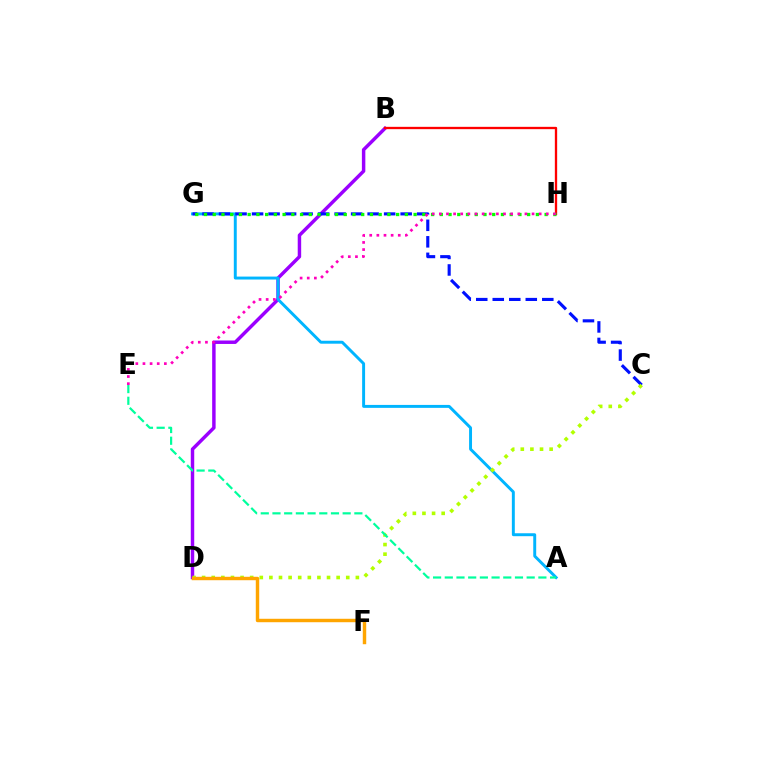{('B', 'D'): [{'color': '#9b00ff', 'line_style': 'solid', 'thickness': 2.49}], ('A', 'G'): [{'color': '#00b5ff', 'line_style': 'solid', 'thickness': 2.12}], ('C', 'G'): [{'color': '#0010ff', 'line_style': 'dashed', 'thickness': 2.24}], ('B', 'H'): [{'color': '#ff0000', 'line_style': 'solid', 'thickness': 1.67}], ('G', 'H'): [{'color': '#08ff00', 'line_style': 'dotted', 'thickness': 2.37}], ('E', 'H'): [{'color': '#ff00bd', 'line_style': 'dotted', 'thickness': 1.94}], ('C', 'D'): [{'color': '#b3ff00', 'line_style': 'dotted', 'thickness': 2.61}], ('D', 'F'): [{'color': '#ffa500', 'line_style': 'solid', 'thickness': 2.48}], ('A', 'E'): [{'color': '#00ff9d', 'line_style': 'dashed', 'thickness': 1.59}]}